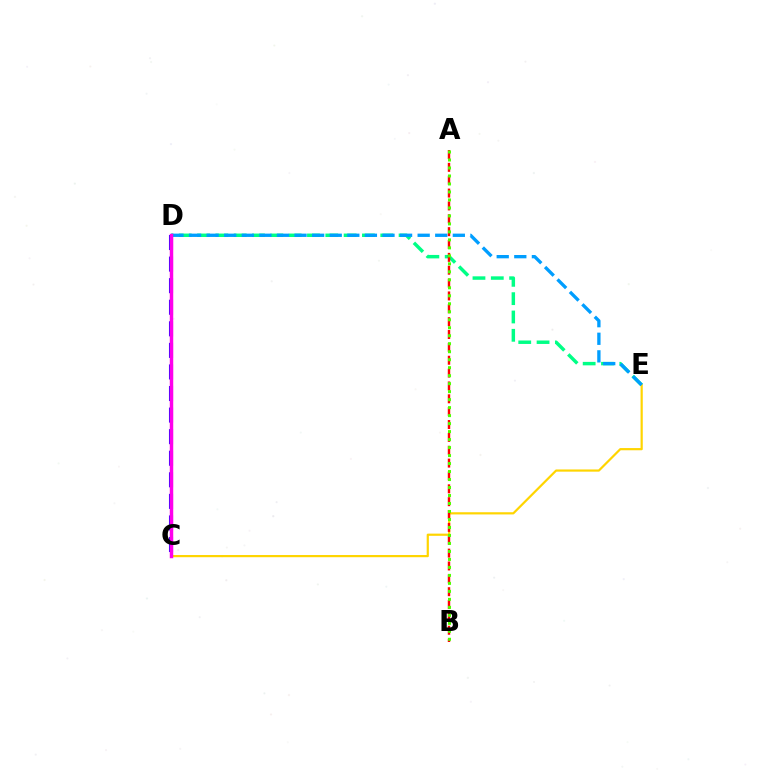{('D', 'E'): [{'color': '#00ff86', 'line_style': 'dashed', 'thickness': 2.49}, {'color': '#009eff', 'line_style': 'dashed', 'thickness': 2.39}], ('C', 'E'): [{'color': '#ffd500', 'line_style': 'solid', 'thickness': 1.58}], ('C', 'D'): [{'color': '#3700ff', 'line_style': 'dashed', 'thickness': 2.93}, {'color': '#ff00ed', 'line_style': 'solid', 'thickness': 2.49}], ('A', 'B'): [{'color': '#ff0000', 'line_style': 'dashed', 'thickness': 1.75}, {'color': '#4fff00', 'line_style': 'dotted', 'thickness': 2.17}]}